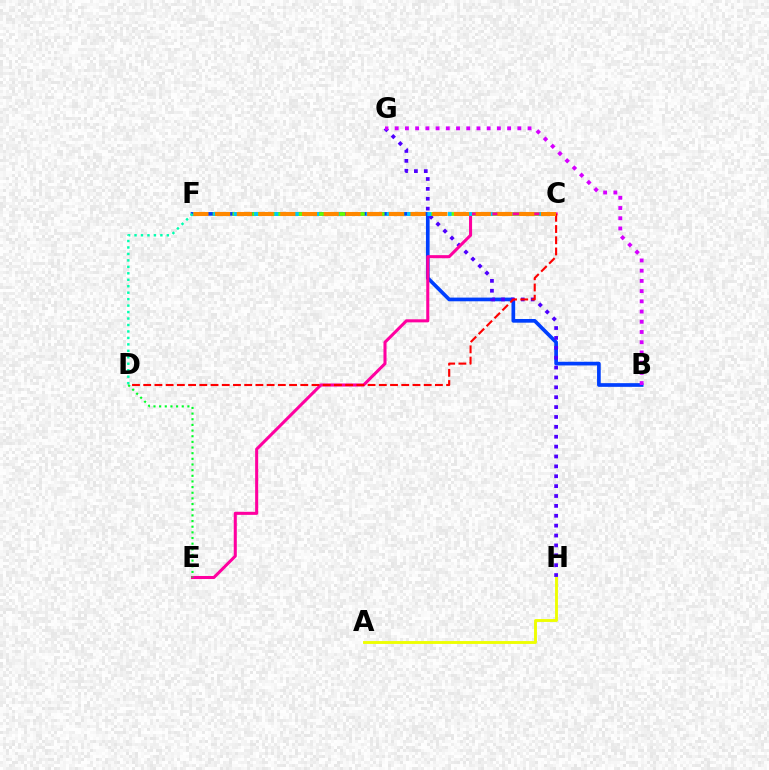{('B', 'F'): [{'color': '#003fff', 'line_style': 'solid', 'thickness': 2.65}], ('G', 'H'): [{'color': '#4f00ff', 'line_style': 'dotted', 'thickness': 2.68}], ('C', 'F'): [{'color': '#66ff00', 'line_style': 'dashed', 'thickness': 2.68}, {'color': '#00c7ff', 'line_style': 'dotted', 'thickness': 2.77}, {'color': '#ff8800', 'line_style': 'dashed', 'thickness': 2.95}], ('B', 'G'): [{'color': '#d600ff', 'line_style': 'dotted', 'thickness': 2.78}], ('C', 'E'): [{'color': '#ff00a0', 'line_style': 'solid', 'thickness': 2.2}], ('A', 'H'): [{'color': '#eeff00', 'line_style': 'solid', 'thickness': 2.07}], ('C', 'D'): [{'color': '#ff0000', 'line_style': 'dashed', 'thickness': 1.52}], ('D', 'F'): [{'color': '#00ffaf', 'line_style': 'dotted', 'thickness': 1.76}], ('D', 'E'): [{'color': '#00ff27', 'line_style': 'dotted', 'thickness': 1.54}]}